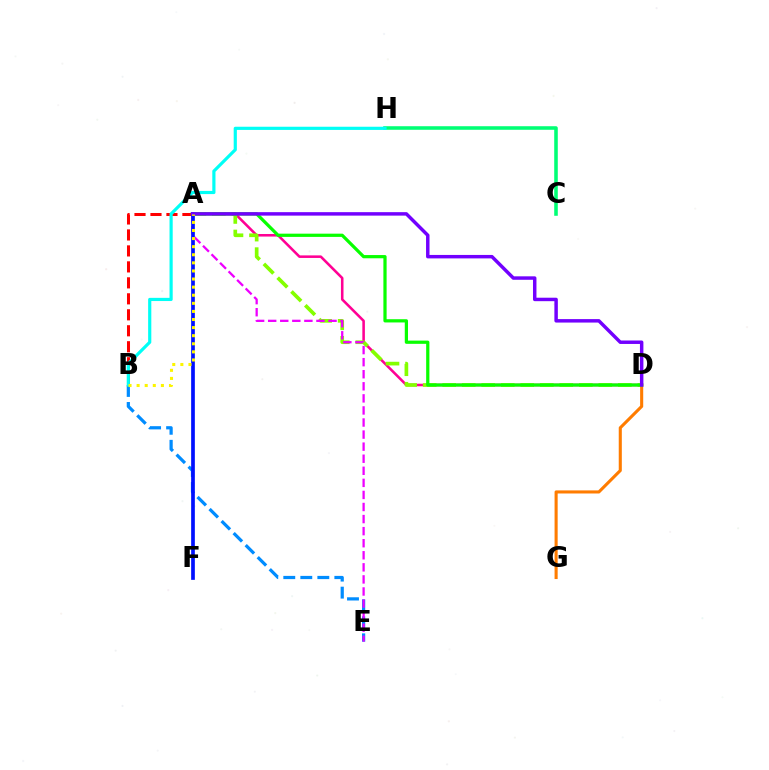{('C', 'H'): [{'color': '#00ff74', 'line_style': 'solid', 'thickness': 2.57}], ('A', 'B'): [{'color': '#ff0000', 'line_style': 'dashed', 'thickness': 2.17}, {'color': '#fcf500', 'line_style': 'dotted', 'thickness': 2.2}], ('A', 'D'): [{'color': '#ff0094', 'line_style': 'solid', 'thickness': 1.84}, {'color': '#84ff00', 'line_style': 'dashed', 'thickness': 2.65}, {'color': '#08ff00', 'line_style': 'solid', 'thickness': 2.33}, {'color': '#7200ff', 'line_style': 'solid', 'thickness': 2.49}], ('B', 'E'): [{'color': '#008cff', 'line_style': 'dashed', 'thickness': 2.31}], ('D', 'G'): [{'color': '#ff7c00', 'line_style': 'solid', 'thickness': 2.22}], ('A', 'E'): [{'color': '#ee00ff', 'line_style': 'dashed', 'thickness': 1.64}], ('A', 'F'): [{'color': '#0010ff', 'line_style': 'solid', 'thickness': 2.66}], ('B', 'H'): [{'color': '#00fff6', 'line_style': 'solid', 'thickness': 2.29}]}